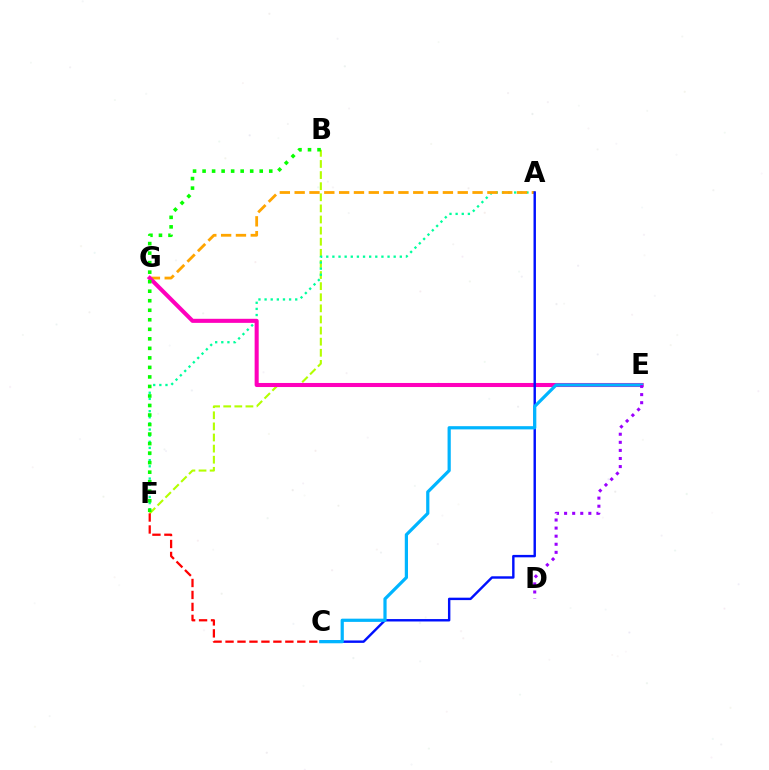{('B', 'F'): [{'color': '#b3ff00', 'line_style': 'dashed', 'thickness': 1.51}, {'color': '#08ff00', 'line_style': 'dotted', 'thickness': 2.59}], ('A', 'F'): [{'color': '#00ff9d', 'line_style': 'dotted', 'thickness': 1.67}], ('A', 'G'): [{'color': '#ffa500', 'line_style': 'dashed', 'thickness': 2.01}], ('E', 'G'): [{'color': '#ff00bd', 'line_style': 'solid', 'thickness': 2.93}], ('A', 'C'): [{'color': '#0010ff', 'line_style': 'solid', 'thickness': 1.74}], ('C', 'E'): [{'color': '#00b5ff', 'line_style': 'solid', 'thickness': 2.31}], ('D', 'E'): [{'color': '#9b00ff', 'line_style': 'dotted', 'thickness': 2.2}], ('C', 'F'): [{'color': '#ff0000', 'line_style': 'dashed', 'thickness': 1.63}]}